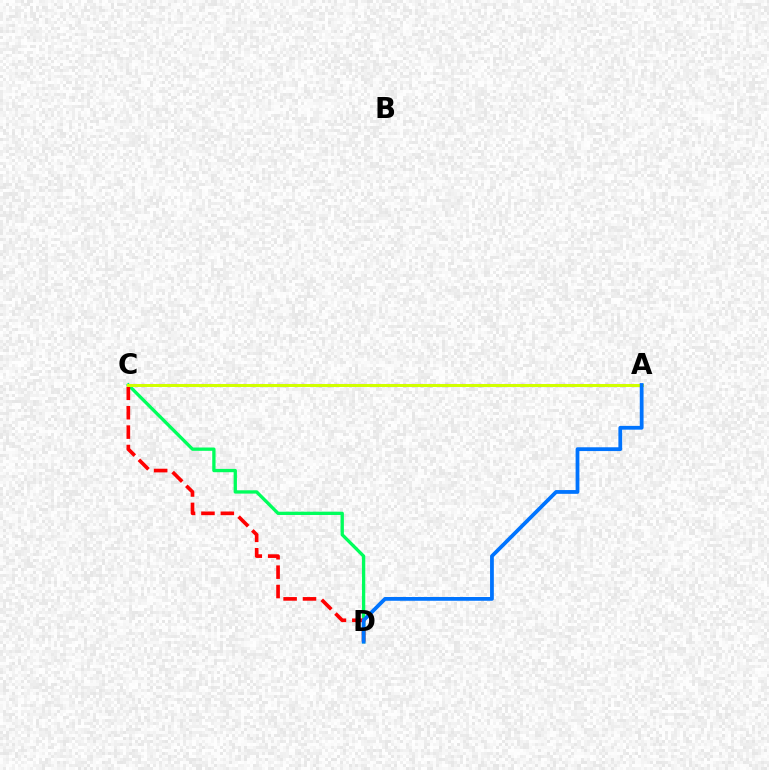{('C', 'D'): [{'color': '#00ff5c', 'line_style': 'solid', 'thickness': 2.38}, {'color': '#ff0000', 'line_style': 'dashed', 'thickness': 2.64}], ('A', 'C'): [{'color': '#b900ff', 'line_style': 'dotted', 'thickness': 2.29}, {'color': '#d1ff00', 'line_style': 'solid', 'thickness': 2.17}], ('A', 'D'): [{'color': '#0074ff', 'line_style': 'solid', 'thickness': 2.72}]}